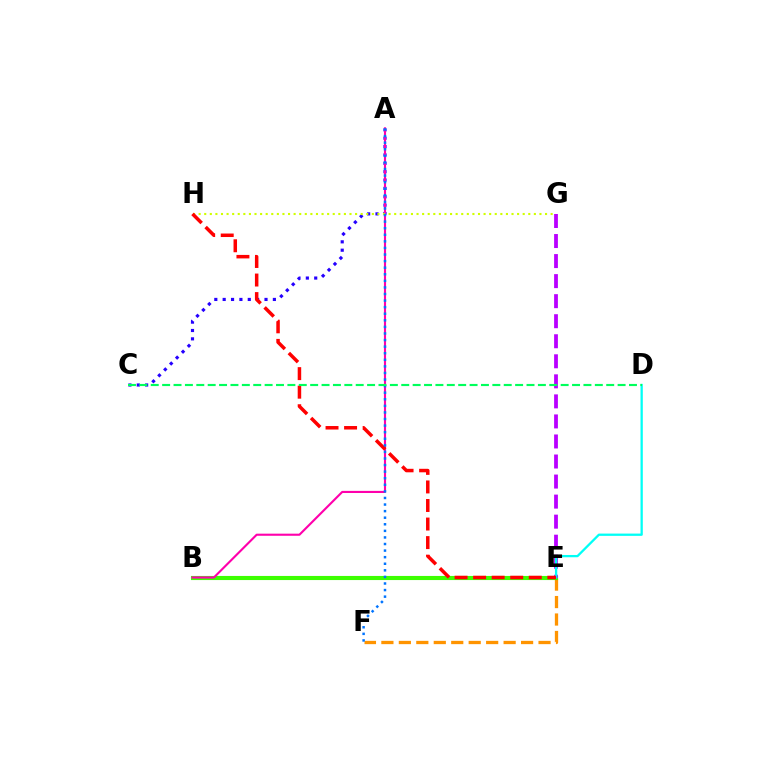{('A', 'C'): [{'color': '#2500ff', 'line_style': 'dotted', 'thickness': 2.27}], ('E', 'F'): [{'color': '#ff9400', 'line_style': 'dashed', 'thickness': 2.37}], ('B', 'E'): [{'color': '#3dff00', 'line_style': 'solid', 'thickness': 2.96}], ('A', 'B'): [{'color': '#ff00ac', 'line_style': 'solid', 'thickness': 1.53}], ('G', 'H'): [{'color': '#d1ff00', 'line_style': 'dotted', 'thickness': 1.52}], ('E', 'G'): [{'color': '#b900ff', 'line_style': 'dashed', 'thickness': 2.72}], ('D', 'E'): [{'color': '#00fff6', 'line_style': 'solid', 'thickness': 1.65}], ('E', 'H'): [{'color': '#ff0000', 'line_style': 'dashed', 'thickness': 2.52}], ('A', 'F'): [{'color': '#0074ff', 'line_style': 'dotted', 'thickness': 1.79}], ('C', 'D'): [{'color': '#00ff5c', 'line_style': 'dashed', 'thickness': 1.55}]}